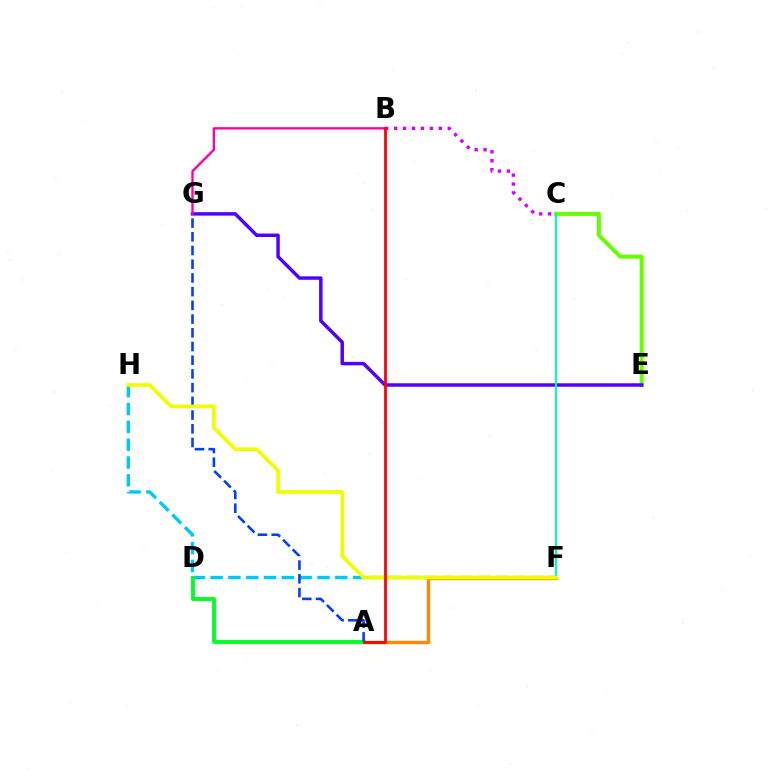{('F', 'H'): [{'color': '#00c7ff', 'line_style': 'dashed', 'thickness': 2.42}, {'color': '#eeff00', 'line_style': 'solid', 'thickness': 2.69}], ('C', 'E'): [{'color': '#66ff00', 'line_style': 'solid', 'thickness': 2.9}], ('A', 'F'): [{'color': '#ff8800', 'line_style': 'solid', 'thickness': 2.44}], ('E', 'G'): [{'color': '#4f00ff', 'line_style': 'solid', 'thickness': 2.5}], ('B', 'C'): [{'color': '#d600ff', 'line_style': 'dotted', 'thickness': 2.43}], ('A', 'D'): [{'color': '#00ff27', 'line_style': 'solid', 'thickness': 2.8}], ('C', 'F'): [{'color': '#00ffaf', 'line_style': 'solid', 'thickness': 1.51}], ('B', 'G'): [{'color': '#ff00a0', 'line_style': 'solid', 'thickness': 1.69}], ('A', 'G'): [{'color': '#003fff', 'line_style': 'dashed', 'thickness': 1.86}], ('A', 'B'): [{'color': '#ff0000', 'line_style': 'solid', 'thickness': 1.99}]}